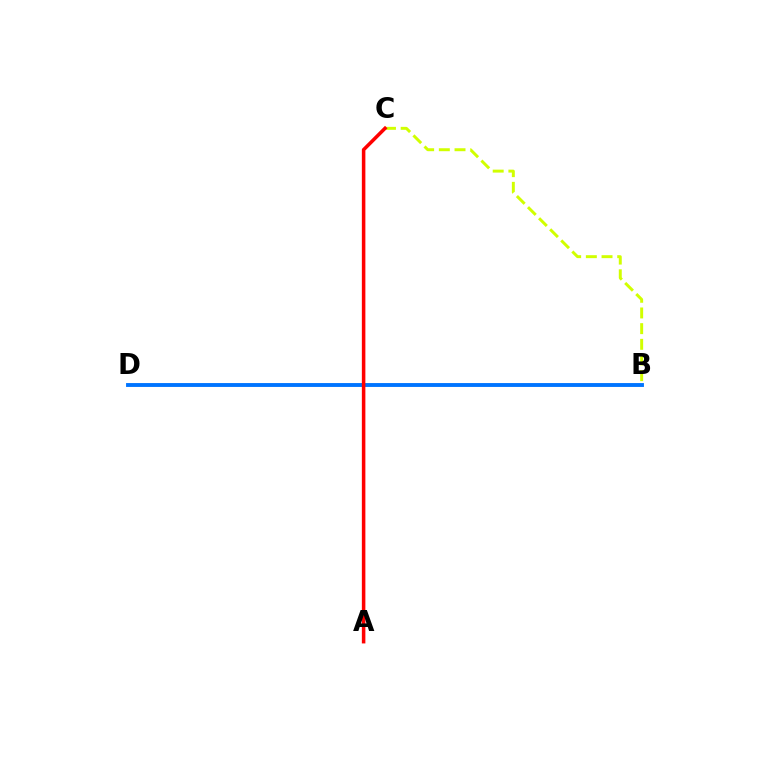{('B', 'D'): [{'color': '#00ff5c', 'line_style': 'dotted', 'thickness': 1.52}, {'color': '#0074ff', 'line_style': 'solid', 'thickness': 2.79}], ('A', 'C'): [{'color': '#b900ff', 'line_style': 'dotted', 'thickness': 1.6}, {'color': '#ff0000', 'line_style': 'solid', 'thickness': 2.54}], ('B', 'C'): [{'color': '#d1ff00', 'line_style': 'dashed', 'thickness': 2.13}]}